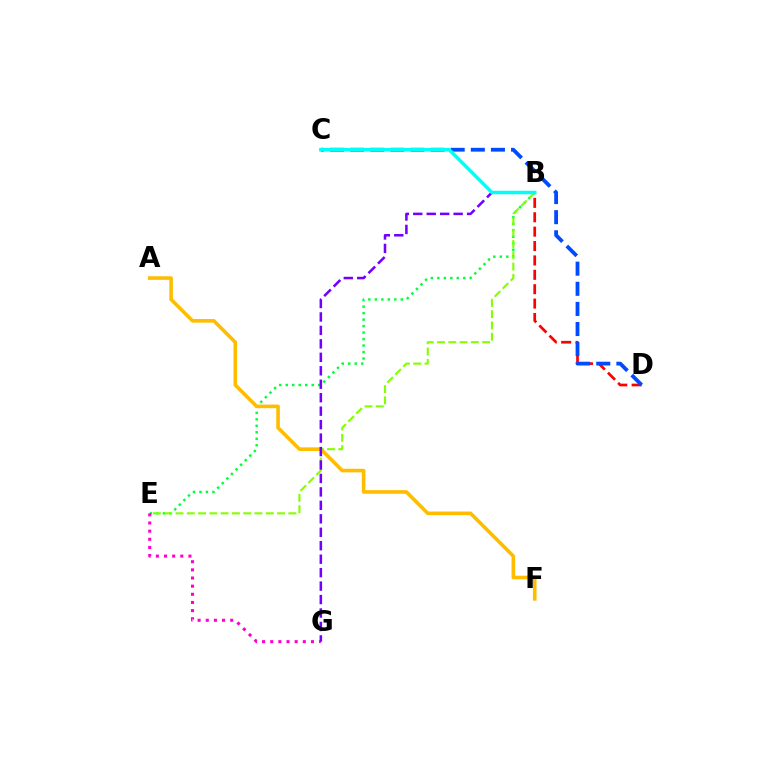{('B', 'E'): [{'color': '#00ff39', 'line_style': 'dotted', 'thickness': 1.76}, {'color': '#84ff00', 'line_style': 'dashed', 'thickness': 1.53}], ('B', 'D'): [{'color': '#ff0000', 'line_style': 'dashed', 'thickness': 1.95}], ('A', 'F'): [{'color': '#ffbd00', 'line_style': 'solid', 'thickness': 2.6}], ('E', 'G'): [{'color': '#ff00cf', 'line_style': 'dotted', 'thickness': 2.21}], ('B', 'G'): [{'color': '#7200ff', 'line_style': 'dashed', 'thickness': 1.83}], ('C', 'D'): [{'color': '#004bff', 'line_style': 'dashed', 'thickness': 2.73}], ('B', 'C'): [{'color': '#00fff6', 'line_style': 'solid', 'thickness': 2.52}]}